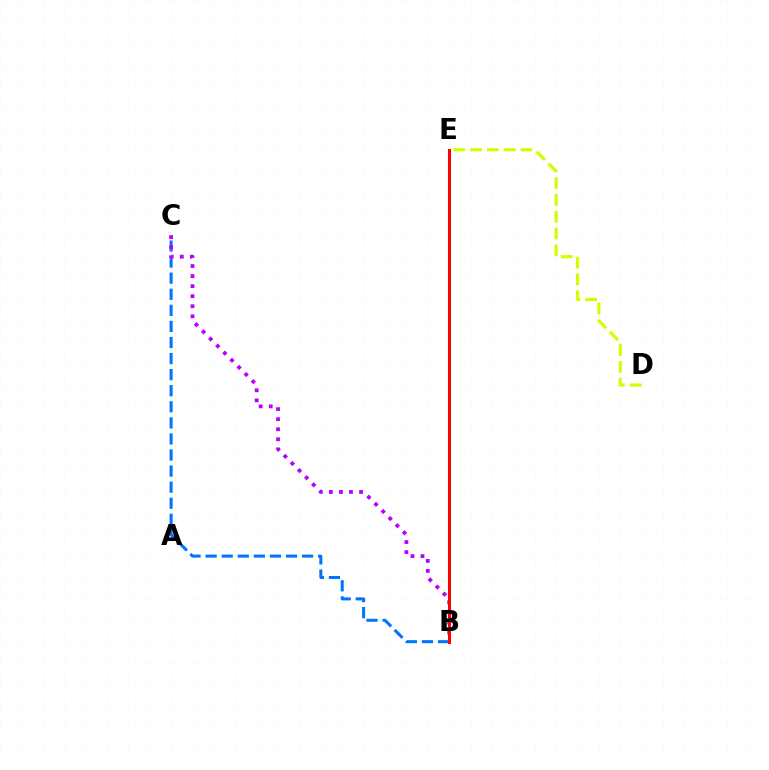{('D', 'E'): [{'color': '#d1ff00', 'line_style': 'dashed', 'thickness': 2.28}], ('B', 'C'): [{'color': '#0074ff', 'line_style': 'dashed', 'thickness': 2.18}, {'color': '#b900ff', 'line_style': 'dotted', 'thickness': 2.73}], ('B', 'E'): [{'color': '#00ff5c', 'line_style': 'solid', 'thickness': 1.54}, {'color': '#ff0000', 'line_style': 'solid', 'thickness': 2.14}]}